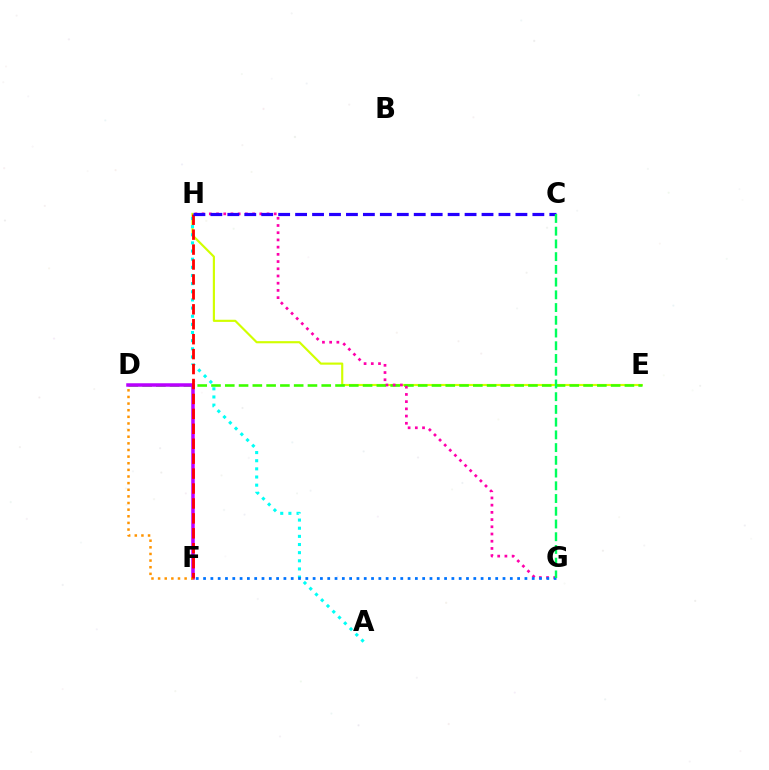{('E', 'H'): [{'color': '#d1ff00', 'line_style': 'solid', 'thickness': 1.55}], ('D', 'E'): [{'color': '#3dff00', 'line_style': 'dashed', 'thickness': 1.87}], ('A', 'H'): [{'color': '#00fff6', 'line_style': 'dotted', 'thickness': 2.21}], ('D', 'F'): [{'color': '#b900ff', 'line_style': 'solid', 'thickness': 2.52}, {'color': '#ff9400', 'line_style': 'dotted', 'thickness': 1.8}], ('G', 'H'): [{'color': '#ff00ac', 'line_style': 'dotted', 'thickness': 1.96}], ('F', 'H'): [{'color': '#ff0000', 'line_style': 'dashed', 'thickness': 2.03}], ('C', 'H'): [{'color': '#2500ff', 'line_style': 'dashed', 'thickness': 2.3}], ('F', 'G'): [{'color': '#0074ff', 'line_style': 'dotted', 'thickness': 1.98}], ('C', 'G'): [{'color': '#00ff5c', 'line_style': 'dashed', 'thickness': 1.73}]}